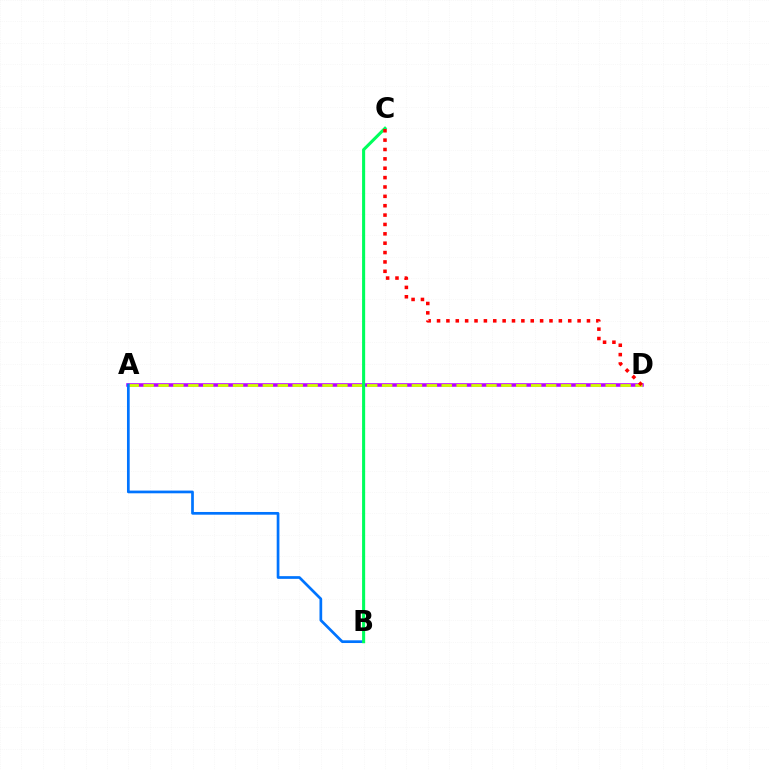{('A', 'D'): [{'color': '#b900ff', 'line_style': 'solid', 'thickness': 2.56}, {'color': '#d1ff00', 'line_style': 'dashed', 'thickness': 2.03}], ('A', 'B'): [{'color': '#0074ff', 'line_style': 'solid', 'thickness': 1.95}], ('B', 'C'): [{'color': '#00ff5c', 'line_style': 'solid', 'thickness': 2.21}], ('C', 'D'): [{'color': '#ff0000', 'line_style': 'dotted', 'thickness': 2.55}]}